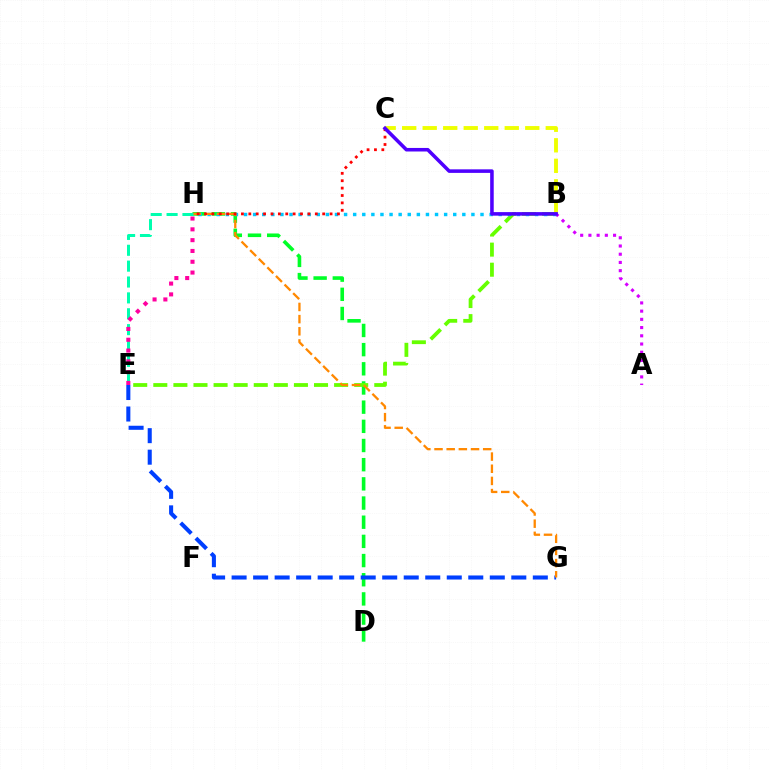{('D', 'H'): [{'color': '#00ff27', 'line_style': 'dashed', 'thickness': 2.6}], ('E', 'G'): [{'color': '#003fff', 'line_style': 'dashed', 'thickness': 2.92}], ('B', 'E'): [{'color': '#66ff00', 'line_style': 'dashed', 'thickness': 2.73}], ('B', 'C'): [{'color': '#eeff00', 'line_style': 'dashed', 'thickness': 2.79}, {'color': '#4f00ff', 'line_style': 'solid', 'thickness': 2.56}], ('B', 'H'): [{'color': '#00c7ff', 'line_style': 'dotted', 'thickness': 2.47}], ('G', 'H'): [{'color': '#ff8800', 'line_style': 'dashed', 'thickness': 1.65}], ('A', 'B'): [{'color': '#d600ff', 'line_style': 'dotted', 'thickness': 2.23}], ('C', 'H'): [{'color': '#ff0000', 'line_style': 'dotted', 'thickness': 2.01}], ('E', 'H'): [{'color': '#00ffaf', 'line_style': 'dashed', 'thickness': 2.16}, {'color': '#ff00a0', 'line_style': 'dotted', 'thickness': 2.94}]}